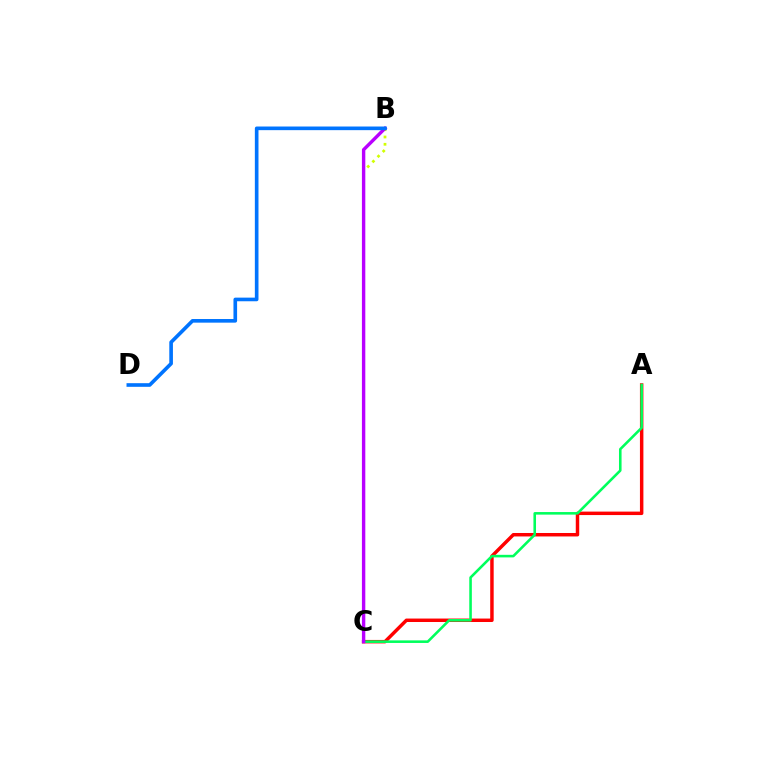{('A', 'C'): [{'color': '#ff0000', 'line_style': 'solid', 'thickness': 2.49}, {'color': '#00ff5c', 'line_style': 'solid', 'thickness': 1.86}], ('B', 'C'): [{'color': '#d1ff00', 'line_style': 'dotted', 'thickness': 1.98}, {'color': '#b900ff', 'line_style': 'solid', 'thickness': 2.44}], ('B', 'D'): [{'color': '#0074ff', 'line_style': 'solid', 'thickness': 2.62}]}